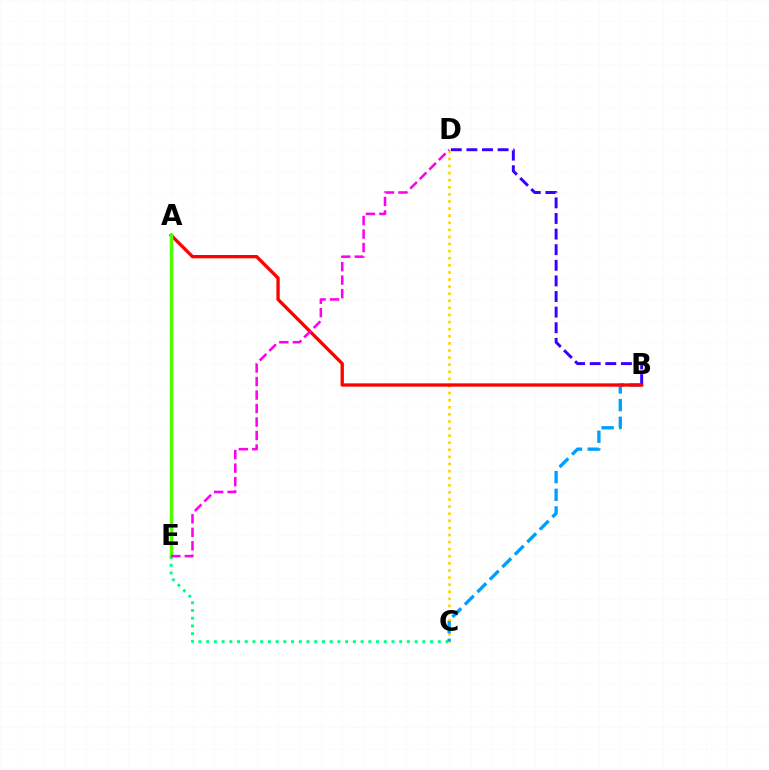{('C', 'E'): [{'color': '#00ff86', 'line_style': 'dotted', 'thickness': 2.1}], ('C', 'D'): [{'color': '#ffd500', 'line_style': 'dotted', 'thickness': 1.93}], ('B', 'C'): [{'color': '#009eff', 'line_style': 'dashed', 'thickness': 2.4}], ('B', 'D'): [{'color': '#3700ff', 'line_style': 'dashed', 'thickness': 2.12}], ('A', 'B'): [{'color': '#ff0000', 'line_style': 'solid', 'thickness': 2.39}], ('A', 'E'): [{'color': '#4fff00', 'line_style': 'solid', 'thickness': 2.51}], ('D', 'E'): [{'color': '#ff00ed', 'line_style': 'dashed', 'thickness': 1.83}]}